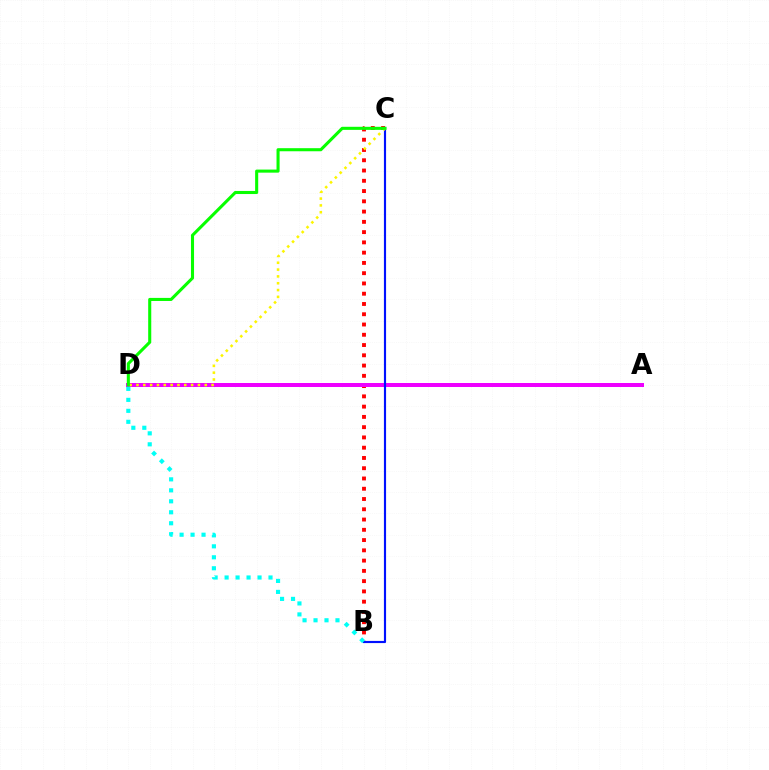{('B', 'C'): [{'color': '#ff0000', 'line_style': 'dotted', 'thickness': 2.79}, {'color': '#0010ff', 'line_style': 'solid', 'thickness': 1.55}], ('A', 'D'): [{'color': '#ee00ff', 'line_style': 'solid', 'thickness': 2.88}], ('C', 'D'): [{'color': '#fcf500', 'line_style': 'dotted', 'thickness': 1.85}, {'color': '#08ff00', 'line_style': 'solid', 'thickness': 2.21}], ('B', 'D'): [{'color': '#00fff6', 'line_style': 'dotted', 'thickness': 2.98}]}